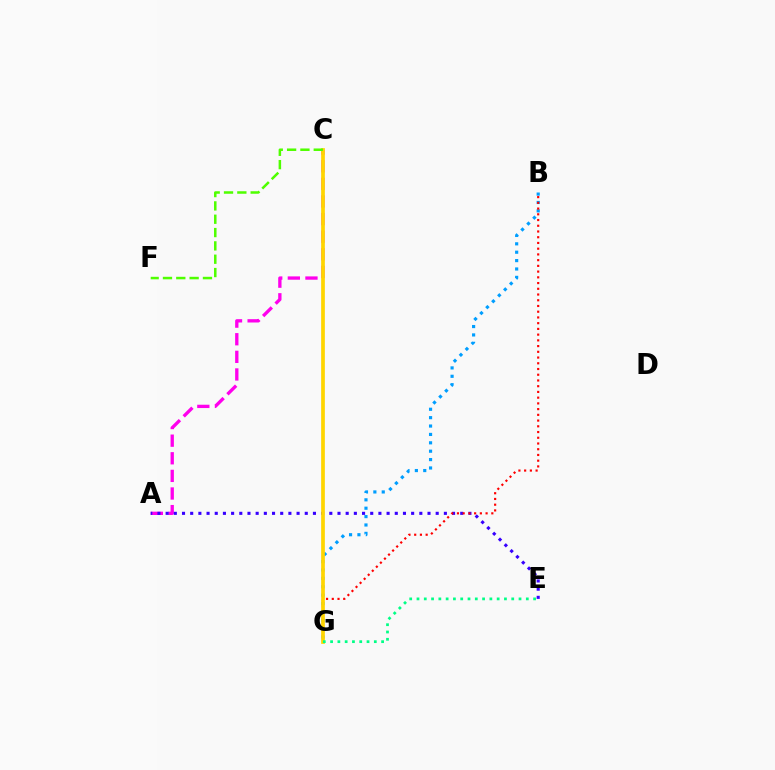{('A', 'C'): [{'color': '#ff00ed', 'line_style': 'dashed', 'thickness': 2.39}], ('A', 'E'): [{'color': '#3700ff', 'line_style': 'dotted', 'thickness': 2.22}], ('B', 'G'): [{'color': '#009eff', 'line_style': 'dotted', 'thickness': 2.28}, {'color': '#ff0000', 'line_style': 'dotted', 'thickness': 1.56}], ('C', 'G'): [{'color': '#ffd500', 'line_style': 'solid', 'thickness': 2.67}], ('E', 'G'): [{'color': '#00ff86', 'line_style': 'dotted', 'thickness': 1.98}], ('C', 'F'): [{'color': '#4fff00', 'line_style': 'dashed', 'thickness': 1.81}]}